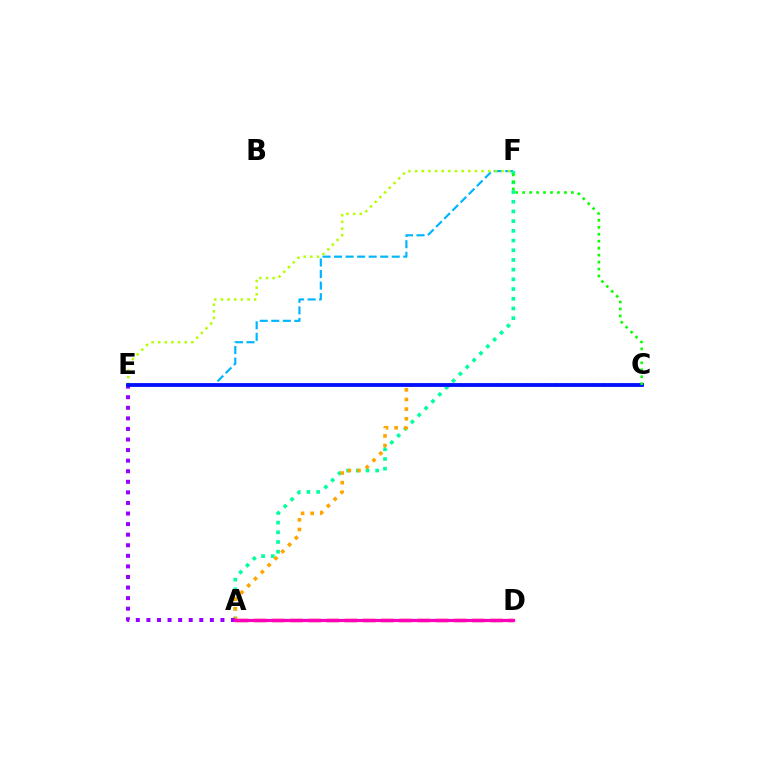{('E', 'F'): [{'color': '#00b5ff', 'line_style': 'dashed', 'thickness': 1.57}, {'color': '#b3ff00', 'line_style': 'dotted', 'thickness': 1.81}], ('A', 'F'): [{'color': '#00ff9d', 'line_style': 'dotted', 'thickness': 2.64}], ('A', 'C'): [{'color': '#ffa500', 'line_style': 'dotted', 'thickness': 2.62}], ('A', 'E'): [{'color': '#9b00ff', 'line_style': 'dotted', 'thickness': 2.87}], ('A', 'D'): [{'color': '#ff0000', 'line_style': 'dashed', 'thickness': 2.47}, {'color': '#ff00bd', 'line_style': 'solid', 'thickness': 2.29}], ('C', 'E'): [{'color': '#0010ff', 'line_style': 'solid', 'thickness': 2.75}], ('C', 'F'): [{'color': '#08ff00', 'line_style': 'dotted', 'thickness': 1.89}]}